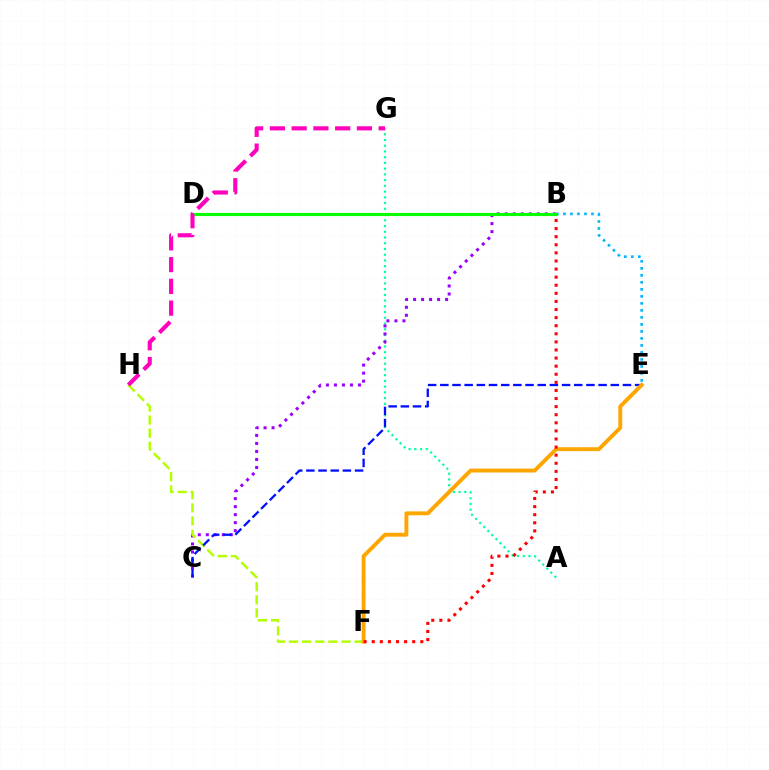{('A', 'G'): [{'color': '#00ff9d', 'line_style': 'dotted', 'thickness': 1.56}], ('B', 'E'): [{'color': '#00b5ff', 'line_style': 'dotted', 'thickness': 1.9}], ('B', 'C'): [{'color': '#9b00ff', 'line_style': 'dotted', 'thickness': 2.18}], ('B', 'D'): [{'color': '#08ff00', 'line_style': 'solid', 'thickness': 2.24}], ('F', 'H'): [{'color': '#b3ff00', 'line_style': 'dashed', 'thickness': 1.78}], ('C', 'E'): [{'color': '#0010ff', 'line_style': 'dashed', 'thickness': 1.65}], ('E', 'F'): [{'color': '#ffa500', 'line_style': 'solid', 'thickness': 2.81}], ('B', 'F'): [{'color': '#ff0000', 'line_style': 'dotted', 'thickness': 2.2}], ('G', 'H'): [{'color': '#ff00bd', 'line_style': 'dashed', 'thickness': 2.95}]}